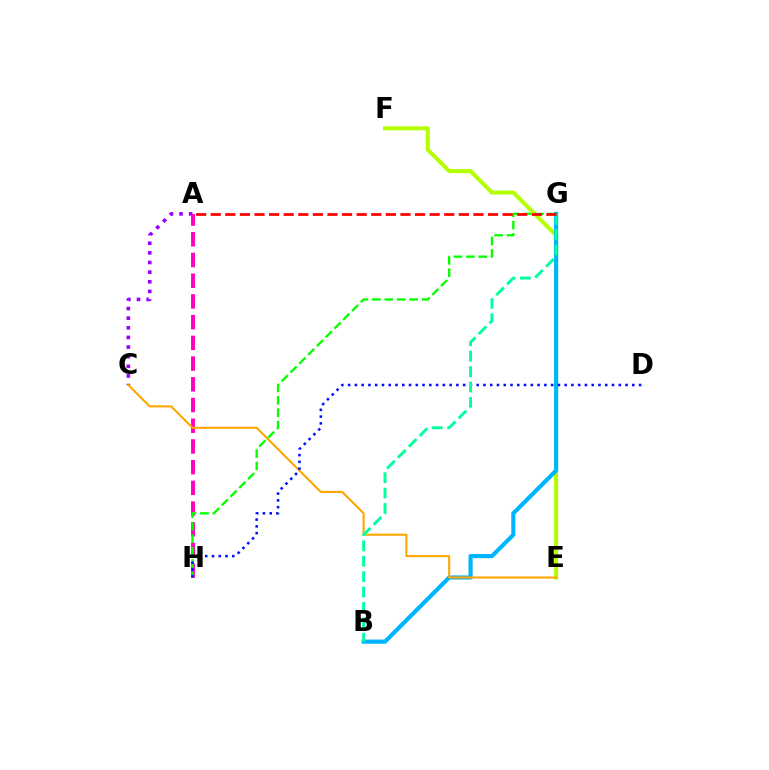{('E', 'F'): [{'color': '#b3ff00', 'line_style': 'solid', 'thickness': 2.89}], ('B', 'G'): [{'color': '#00b5ff', 'line_style': 'solid', 'thickness': 2.99}, {'color': '#00ff9d', 'line_style': 'dashed', 'thickness': 2.09}], ('A', 'C'): [{'color': '#9b00ff', 'line_style': 'dotted', 'thickness': 2.62}], ('A', 'H'): [{'color': '#ff00bd', 'line_style': 'dashed', 'thickness': 2.81}], ('C', 'E'): [{'color': '#ffa500', 'line_style': 'solid', 'thickness': 1.5}], ('G', 'H'): [{'color': '#08ff00', 'line_style': 'dashed', 'thickness': 1.69}], ('D', 'H'): [{'color': '#0010ff', 'line_style': 'dotted', 'thickness': 1.84}], ('A', 'G'): [{'color': '#ff0000', 'line_style': 'dashed', 'thickness': 1.98}]}